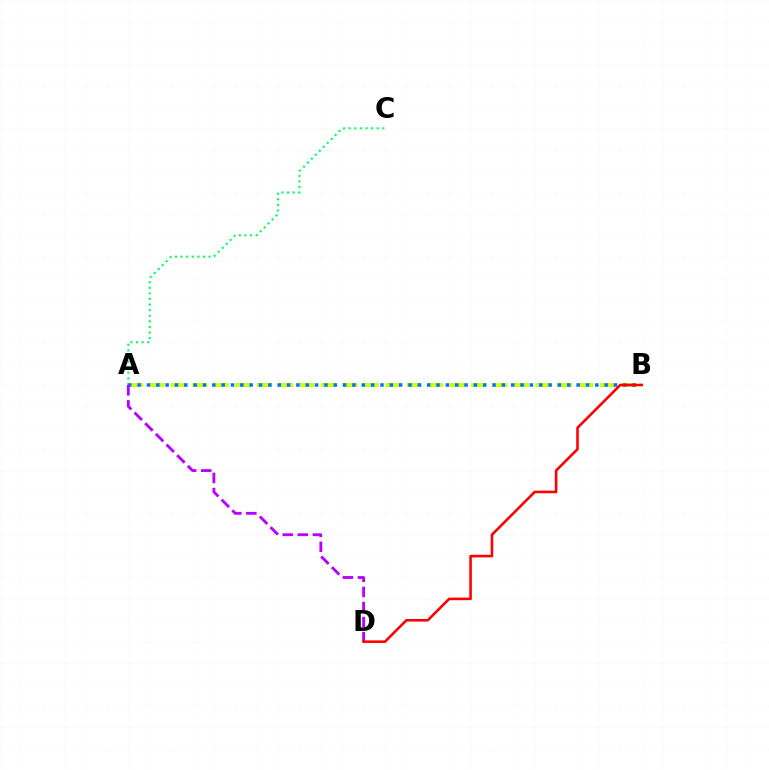{('A', 'C'): [{'color': '#00ff5c', 'line_style': 'dotted', 'thickness': 1.52}], ('A', 'B'): [{'color': '#d1ff00', 'line_style': 'dashed', 'thickness': 2.91}, {'color': '#0074ff', 'line_style': 'dotted', 'thickness': 2.54}], ('A', 'D'): [{'color': '#b900ff', 'line_style': 'dashed', 'thickness': 2.05}], ('B', 'D'): [{'color': '#ff0000', 'line_style': 'solid', 'thickness': 1.86}]}